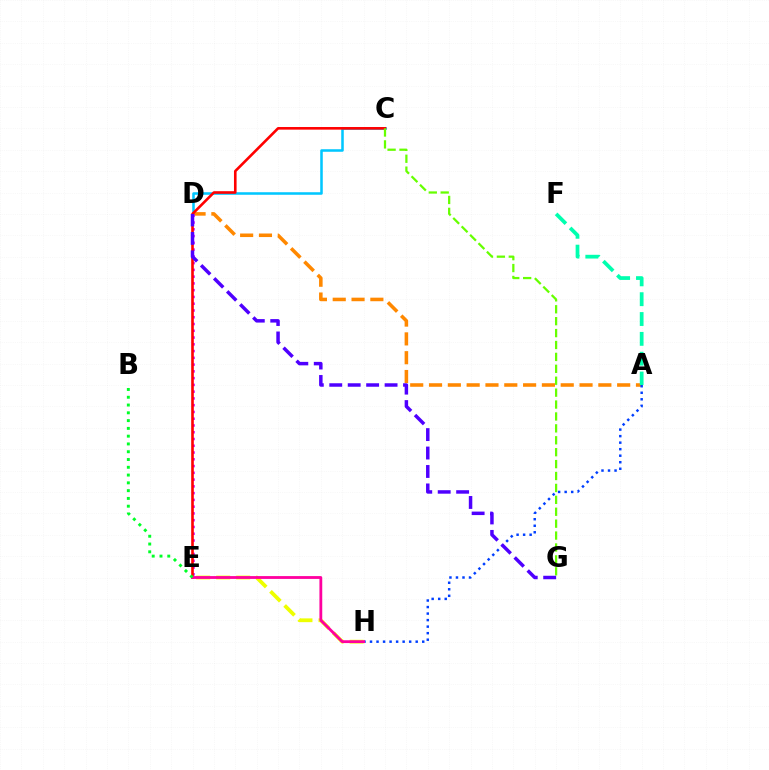{('C', 'D'): [{'color': '#00c7ff', 'line_style': 'solid', 'thickness': 1.83}], ('A', 'D'): [{'color': '#ff8800', 'line_style': 'dashed', 'thickness': 2.56}], ('D', 'E'): [{'color': '#d600ff', 'line_style': 'dotted', 'thickness': 1.84}], ('C', 'E'): [{'color': '#ff0000', 'line_style': 'solid', 'thickness': 1.88}], ('C', 'G'): [{'color': '#66ff00', 'line_style': 'dashed', 'thickness': 1.62}], ('A', 'H'): [{'color': '#003fff', 'line_style': 'dotted', 'thickness': 1.77}], ('E', 'H'): [{'color': '#eeff00', 'line_style': 'dashed', 'thickness': 2.72}, {'color': '#ff00a0', 'line_style': 'solid', 'thickness': 2.03}], ('B', 'E'): [{'color': '#00ff27', 'line_style': 'dotted', 'thickness': 2.11}], ('A', 'F'): [{'color': '#00ffaf', 'line_style': 'dashed', 'thickness': 2.69}], ('D', 'G'): [{'color': '#4f00ff', 'line_style': 'dashed', 'thickness': 2.51}]}